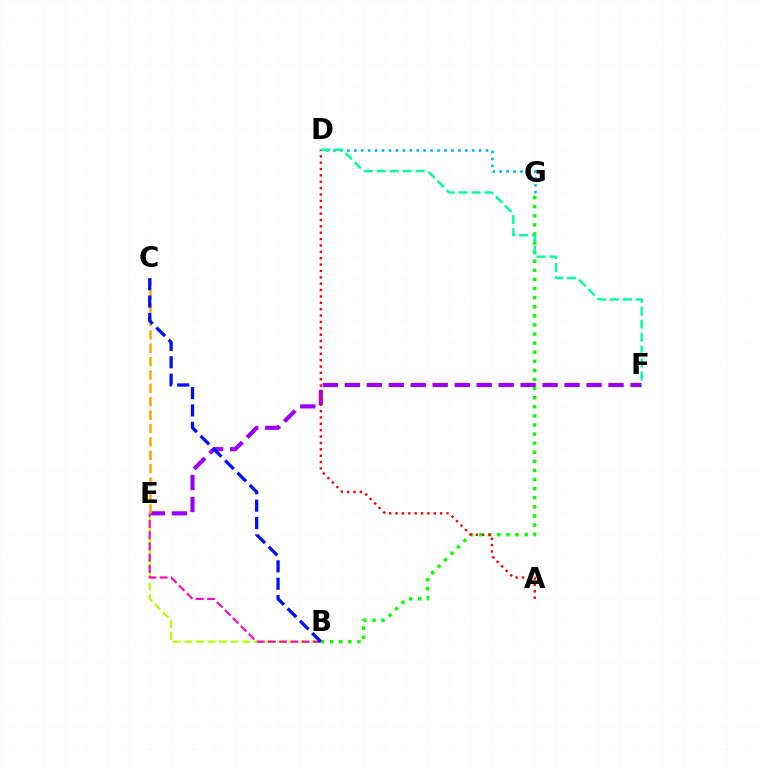{('E', 'F'): [{'color': '#9b00ff', 'line_style': 'dashed', 'thickness': 2.99}], ('B', 'G'): [{'color': '#08ff00', 'line_style': 'dotted', 'thickness': 2.47}], ('B', 'E'): [{'color': '#b3ff00', 'line_style': 'dashed', 'thickness': 1.57}, {'color': '#ff00bd', 'line_style': 'dashed', 'thickness': 1.53}], ('D', 'G'): [{'color': '#00b5ff', 'line_style': 'dotted', 'thickness': 1.88}], ('A', 'D'): [{'color': '#ff0000', 'line_style': 'dotted', 'thickness': 1.73}], ('C', 'E'): [{'color': '#ffa500', 'line_style': 'dashed', 'thickness': 1.82}], ('B', 'C'): [{'color': '#0010ff', 'line_style': 'dashed', 'thickness': 2.36}], ('D', 'F'): [{'color': '#00ff9d', 'line_style': 'dashed', 'thickness': 1.76}]}